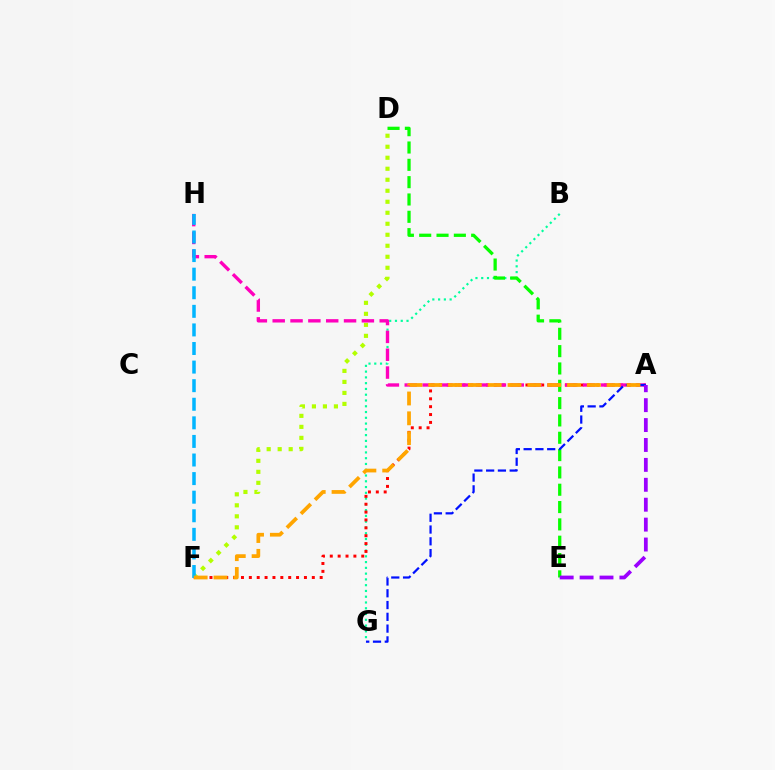{('B', 'G'): [{'color': '#00ff9d', 'line_style': 'dotted', 'thickness': 1.57}], ('D', 'F'): [{'color': '#b3ff00', 'line_style': 'dotted', 'thickness': 2.99}], ('A', 'F'): [{'color': '#ff0000', 'line_style': 'dotted', 'thickness': 2.14}, {'color': '#ffa500', 'line_style': 'dashed', 'thickness': 2.69}], ('D', 'E'): [{'color': '#08ff00', 'line_style': 'dashed', 'thickness': 2.35}], ('A', 'H'): [{'color': '#ff00bd', 'line_style': 'dashed', 'thickness': 2.42}], ('F', 'H'): [{'color': '#00b5ff', 'line_style': 'dashed', 'thickness': 2.52}], ('A', 'G'): [{'color': '#0010ff', 'line_style': 'dashed', 'thickness': 1.6}], ('A', 'E'): [{'color': '#9b00ff', 'line_style': 'dashed', 'thickness': 2.71}]}